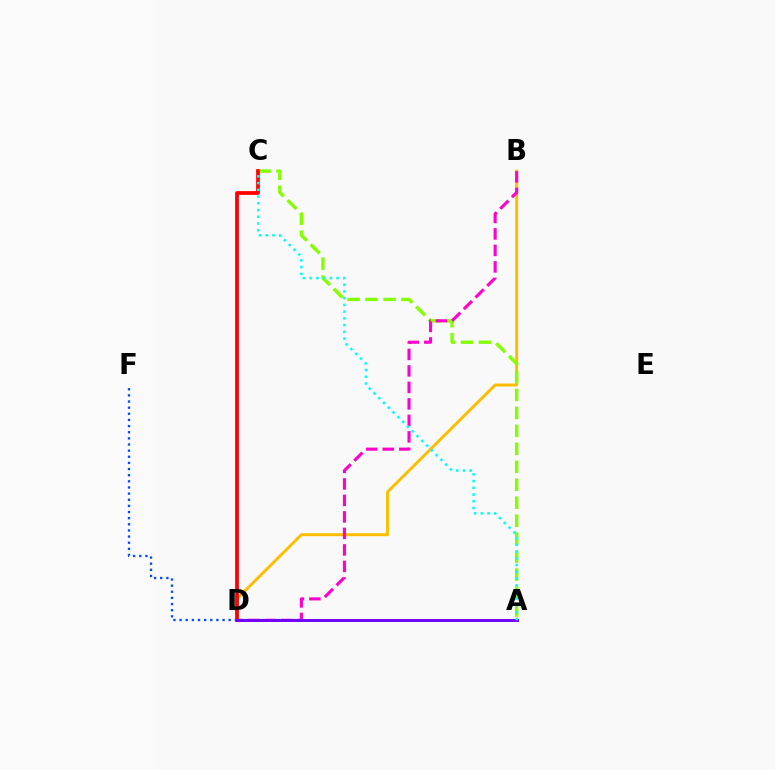{('B', 'D'): [{'color': '#ffbd00', 'line_style': 'solid', 'thickness': 2.11}, {'color': '#ff00cf', 'line_style': 'dashed', 'thickness': 2.24}], ('A', 'D'): [{'color': '#00ff39', 'line_style': 'solid', 'thickness': 2.04}, {'color': '#7200ff', 'line_style': 'solid', 'thickness': 2.09}], ('A', 'C'): [{'color': '#84ff00', 'line_style': 'dashed', 'thickness': 2.44}, {'color': '#00fff6', 'line_style': 'dotted', 'thickness': 1.83}], ('D', 'F'): [{'color': '#004bff', 'line_style': 'dotted', 'thickness': 1.67}], ('C', 'D'): [{'color': '#ff0000', 'line_style': 'solid', 'thickness': 2.7}]}